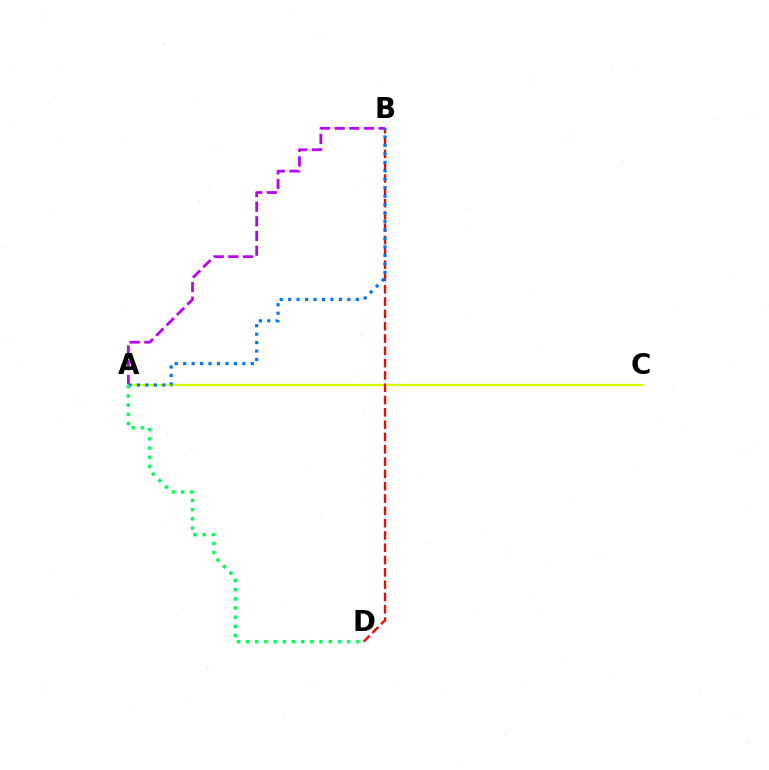{('A', 'B'): [{'color': '#b900ff', 'line_style': 'dashed', 'thickness': 1.99}, {'color': '#0074ff', 'line_style': 'dotted', 'thickness': 2.3}], ('A', 'C'): [{'color': '#d1ff00', 'line_style': 'solid', 'thickness': 1.61}], ('B', 'D'): [{'color': '#ff0000', 'line_style': 'dashed', 'thickness': 1.67}], ('A', 'D'): [{'color': '#00ff5c', 'line_style': 'dotted', 'thickness': 2.5}]}